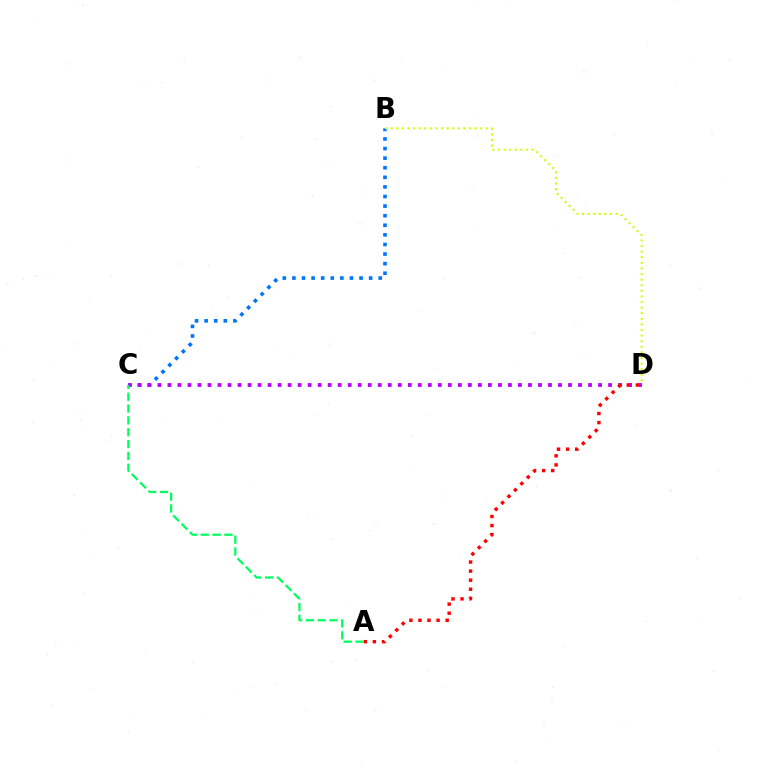{('B', 'C'): [{'color': '#0074ff', 'line_style': 'dotted', 'thickness': 2.61}], ('C', 'D'): [{'color': '#b900ff', 'line_style': 'dotted', 'thickness': 2.72}], ('B', 'D'): [{'color': '#d1ff00', 'line_style': 'dotted', 'thickness': 1.52}], ('A', 'D'): [{'color': '#ff0000', 'line_style': 'dotted', 'thickness': 2.46}], ('A', 'C'): [{'color': '#00ff5c', 'line_style': 'dashed', 'thickness': 1.61}]}